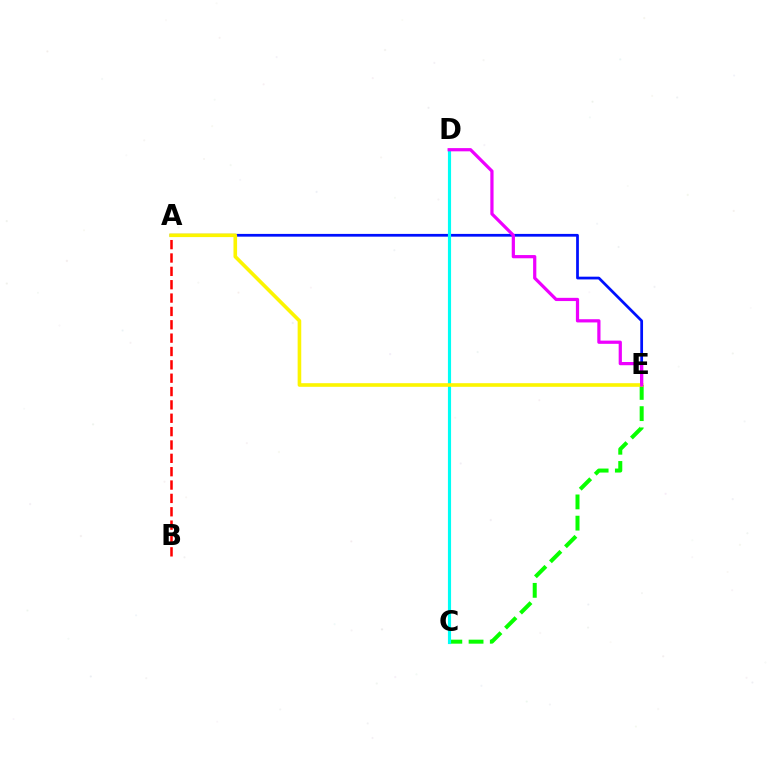{('A', 'B'): [{'color': '#ff0000', 'line_style': 'dashed', 'thickness': 1.81}], ('A', 'E'): [{'color': '#0010ff', 'line_style': 'solid', 'thickness': 1.98}, {'color': '#fcf500', 'line_style': 'solid', 'thickness': 2.6}], ('C', 'E'): [{'color': '#08ff00', 'line_style': 'dashed', 'thickness': 2.88}], ('C', 'D'): [{'color': '#00fff6', 'line_style': 'solid', 'thickness': 2.26}], ('D', 'E'): [{'color': '#ee00ff', 'line_style': 'solid', 'thickness': 2.32}]}